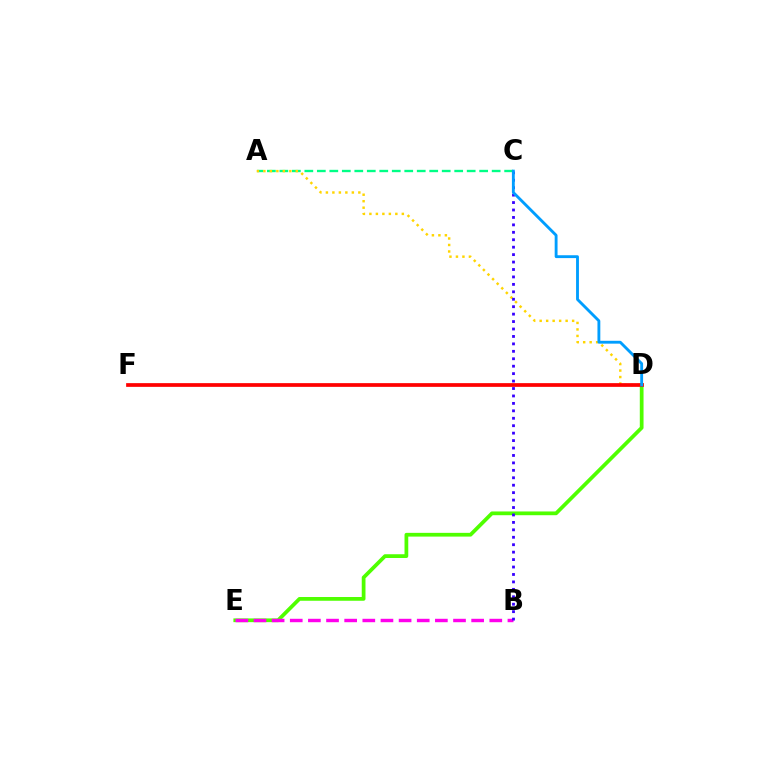{('D', 'E'): [{'color': '#4fff00', 'line_style': 'solid', 'thickness': 2.7}], ('B', 'E'): [{'color': '#ff00ed', 'line_style': 'dashed', 'thickness': 2.46}], ('A', 'C'): [{'color': '#00ff86', 'line_style': 'dashed', 'thickness': 1.7}], ('A', 'D'): [{'color': '#ffd500', 'line_style': 'dotted', 'thickness': 1.76}], ('B', 'C'): [{'color': '#3700ff', 'line_style': 'dotted', 'thickness': 2.02}], ('D', 'F'): [{'color': '#ff0000', 'line_style': 'solid', 'thickness': 2.68}], ('C', 'D'): [{'color': '#009eff', 'line_style': 'solid', 'thickness': 2.06}]}